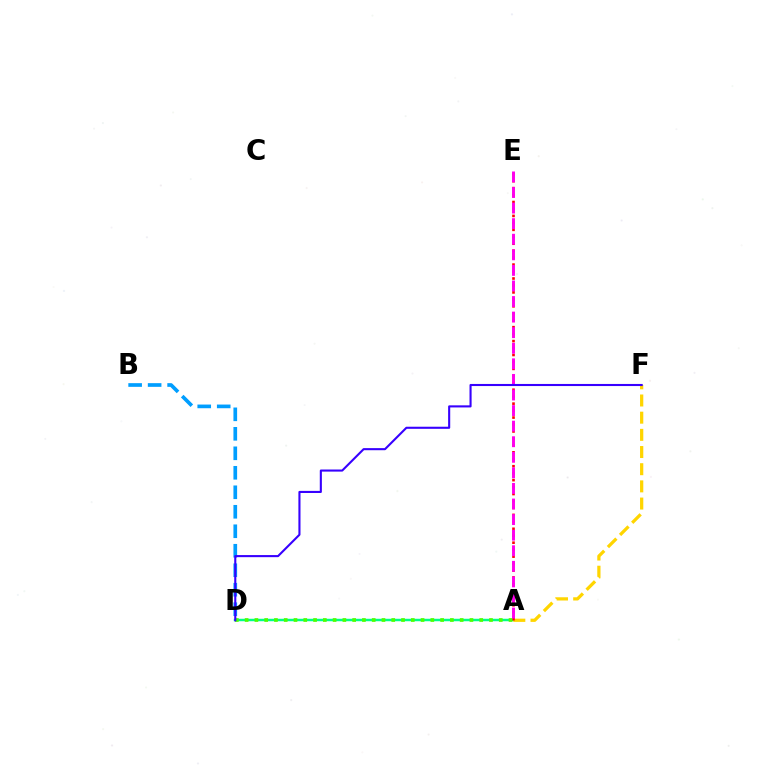{('A', 'D'): [{'color': '#00ff86', 'line_style': 'solid', 'thickness': 1.78}, {'color': '#4fff00', 'line_style': 'dotted', 'thickness': 2.66}], ('A', 'F'): [{'color': '#ffd500', 'line_style': 'dashed', 'thickness': 2.33}], ('B', 'D'): [{'color': '#009eff', 'line_style': 'dashed', 'thickness': 2.65}], ('A', 'E'): [{'color': '#ff0000', 'line_style': 'dotted', 'thickness': 1.89}, {'color': '#ff00ed', 'line_style': 'dashed', 'thickness': 2.12}], ('D', 'F'): [{'color': '#3700ff', 'line_style': 'solid', 'thickness': 1.51}]}